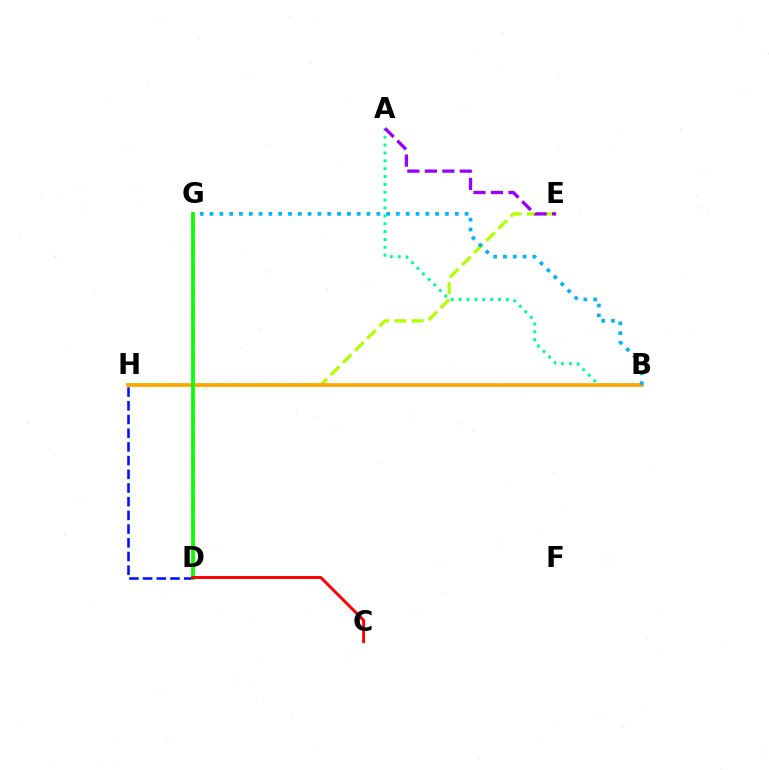{('A', 'B'): [{'color': '#00ff9d', 'line_style': 'dotted', 'thickness': 2.14}], ('E', 'H'): [{'color': '#b3ff00', 'line_style': 'dashed', 'thickness': 2.34}], ('A', 'E'): [{'color': '#9b00ff', 'line_style': 'dashed', 'thickness': 2.38}], ('B', 'H'): [{'color': '#ffa500', 'line_style': 'solid', 'thickness': 2.63}], ('B', 'G'): [{'color': '#00b5ff', 'line_style': 'dotted', 'thickness': 2.67}], ('D', 'G'): [{'color': '#ff00bd', 'line_style': 'dashed', 'thickness': 1.74}, {'color': '#08ff00', 'line_style': 'solid', 'thickness': 2.69}], ('D', 'H'): [{'color': '#0010ff', 'line_style': 'dashed', 'thickness': 1.86}], ('C', 'D'): [{'color': '#ff0000', 'line_style': 'solid', 'thickness': 2.12}]}